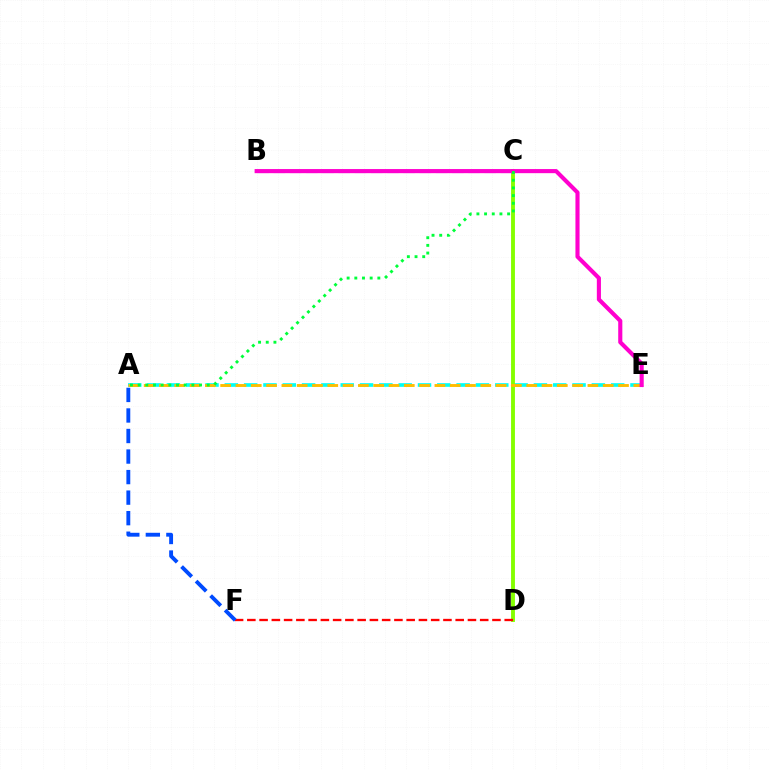{('B', 'C'): [{'color': '#7200ff', 'line_style': 'dashed', 'thickness': 2.2}], ('A', 'E'): [{'color': '#00fff6', 'line_style': 'dashed', 'thickness': 2.62}, {'color': '#ffbd00', 'line_style': 'dashed', 'thickness': 2.08}], ('C', 'D'): [{'color': '#84ff00', 'line_style': 'solid', 'thickness': 2.79}], ('D', 'F'): [{'color': '#ff0000', 'line_style': 'dashed', 'thickness': 1.66}], ('B', 'E'): [{'color': '#ff00cf', 'line_style': 'solid', 'thickness': 2.96}], ('A', 'F'): [{'color': '#004bff', 'line_style': 'dashed', 'thickness': 2.79}], ('A', 'C'): [{'color': '#00ff39', 'line_style': 'dotted', 'thickness': 2.09}]}